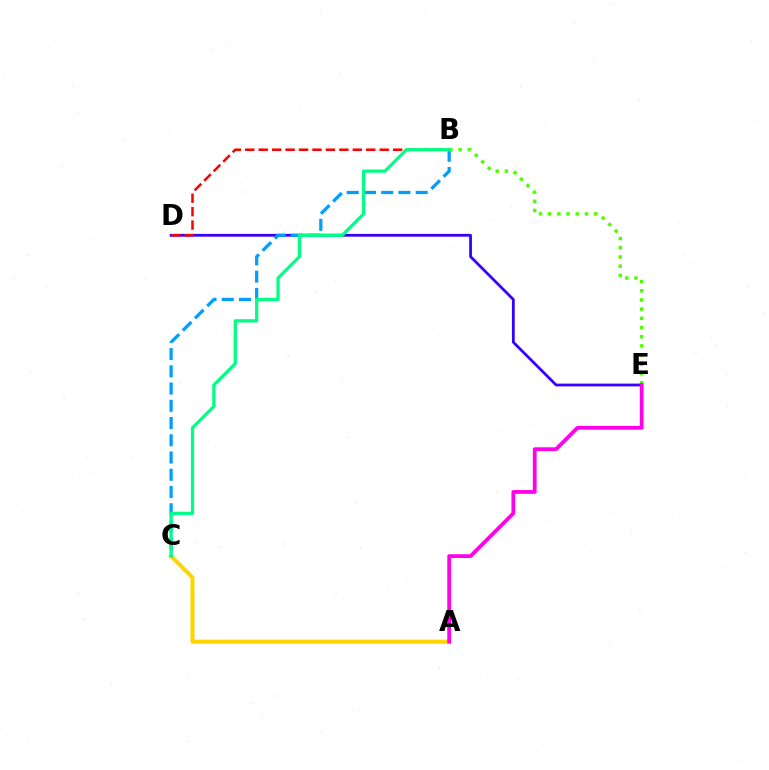{('A', 'C'): [{'color': '#ffd500', 'line_style': 'solid', 'thickness': 2.88}], ('D', 'E'): [{'color': '#3700ff', 'line_style': 'solid', 'thickness': 2.01}], ('B', 'C'): [{'color': '#009eff', 'line_style': 'dashed', 'thickness': 2.34}, {'color': '#00ff86', 'line_style': 'solid', 'thickness': 2.35}], ('B', 'D'): [{'color': '#ff0000', 'line_style': 'dashed', 'thickness': 1.83}], ('B', 'E'): [{'color': '#4fff00', 'line_style': 'dotted', 'thickness': 2.5}], ('A', 'E'): [{'color': '#ff00ed', 'line_style': 'solid', 'thickness': 2.72}]}